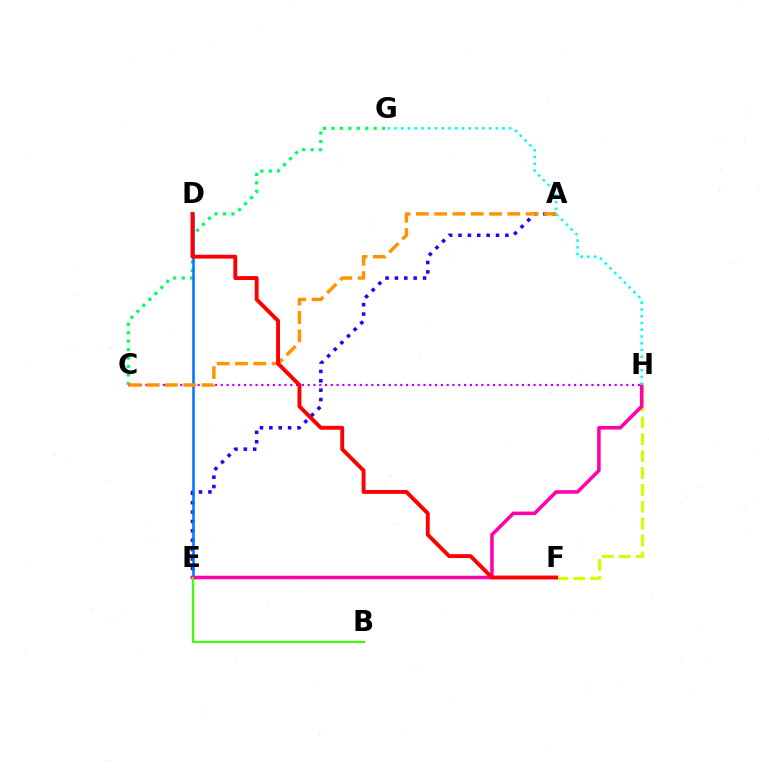{('F', 'H'): [{'color': '#d1ff00', 'line_style': 'dashed', 'thickness': 2.29}], ('C', 'G'): [{'color': '#00ff5c', 'line_style': 'dotted', 'thickness': 2.3}], ('A', 'E'): [{'color': '#2500ff', 'line_style': 'dotted', 'thickness': 2.55}], ('D', 'E'): [{'color': '#0074ff', 'line_style': 'solid', 'thickness': 1.82}], ('E', 'H'): [{'color': '#ff00ac', 'line_style': 'solid', 'thickness': 2.55}], ('C', 'H'): [{'color': '#b900ff', 'line_style': 'dotted', 'thickness': 1.57}], ('G', 'H'): [{'color': '#00fff6', 'line_style': 'dotted', 'thickness': 1.83}], ('B', 'E'): [{'color': '#3dff00', 'line_style': 'solid', 'thickness': 1.61}], ('A', 'C'): [{'color': '#ff9400', 'line_style': 'dashed', 'thickness': 2.49}], ('D', 'F'): [{'color': '#ff0000', 'line_style': 'solid', 'thickness': 2.8}]}